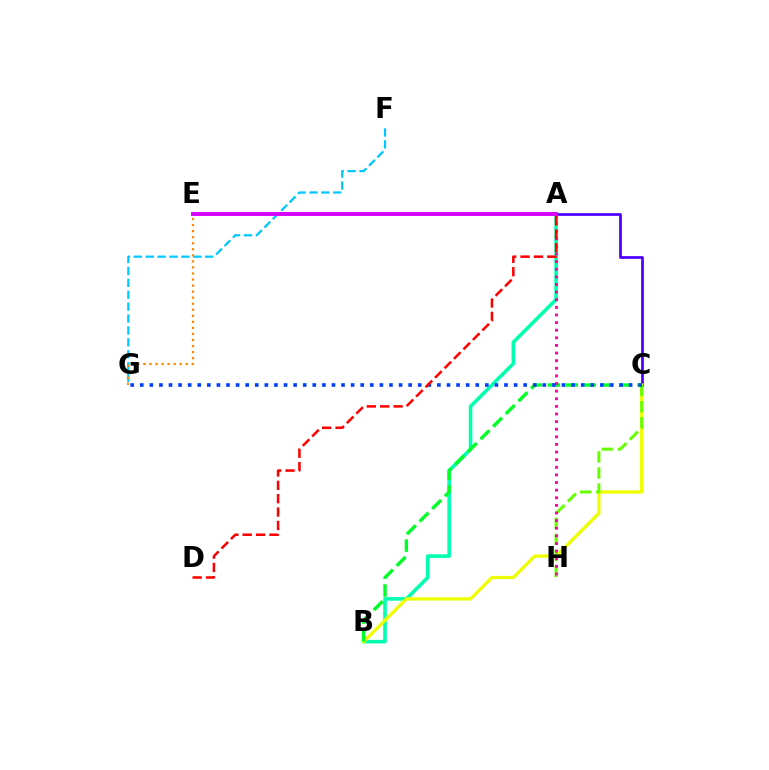{('A', 'B'): [{'color': '#00ffaf', 'line_style': 'solid', 'thickness': 2.59}], ('A', 'C'): [{'color': '#4f00ff', 'line_style': 'solid', 'thickness': 1.99}], ('B', 'C'): [{'color': '#eeff00', 'line_style': 'solid', 'thickness': 2.34}, {'color': '#00ff27', 'line_style': 'dashed', 'thickness': 2.43}], ('F', 'G'): [{'color': '#00c7ff', 'line_style': 'dashed', 'thickness': 1.62}], ('E', 'G'): [{'color': '#ff8800', 'line_style': 'dotted', 'thickness': 1.64}], ('C', 'H'): [{'color': '#66ff00', 'line_style': 'dashed', 'thickness': 2.19}], ('C', 'G'): [{'color': '#003fff', 'line_style': 'dotted', 'thickness': 2.6}], ('A', 'E'): [{'color': '#d600ff', 'line_style': 'solid', 'thickness': 2.82}], ('A', 'H'): [{'color': '#ff00a0', 'line_style': 'dotted', 'thickness': 2.07}], ('A', 'D'): [{'color': '#ff0000', 'line_style': 'dashed', 'thickness': 1.82}]}